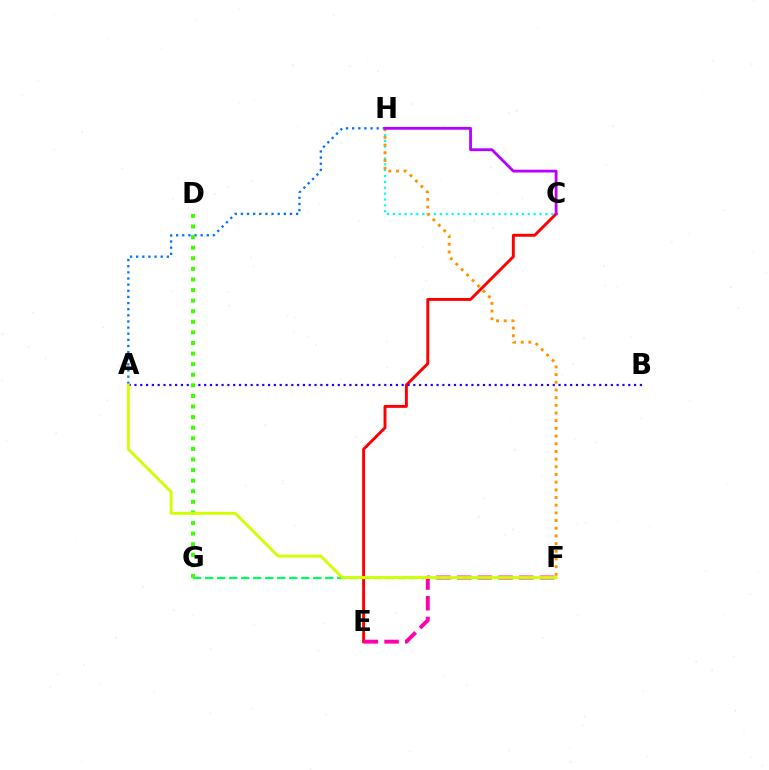{('A', 'H'): [{'color': '#0074ff', 'line_style': 'dotted', 'thickness': 1.67}], ('C', 'E'): [{'color': '#ff0000', 'line_style': 'solid', 'thickness': 2.1}], ('A', 'B'): [{'color': '#2500ff', 'line_style': 'dotted', 'thickness': 1.58}], ('F', 'G'): [{'color': '#00ff5c', 'line_style': 'dashed', 'thickness': 1.63}], ('C', 'H'): [{'color': '#00fff6', 'line_style': 'dotted', 'thickness': 1.59}, {'color': '#b900ff', 'line_style': 'solid', 'thickness': 2.01}], ('F', 'H'): [{'color': '#ff9400', 'line_style': 'dotted', 'thickness': 2.09}], ('D', 'G'): [{'color': '#3dff00', 'line_style': 'dotted', 'thickness': 2.88}], ('E', 'F'): [{'color': '#ff00ac', 'line_style': 'dashed', 'thickness': 2.81}], ('A', 'F'): [{'color': '#d1ff00', 'line_style': 'solid', 'thickness': 2.07}]}